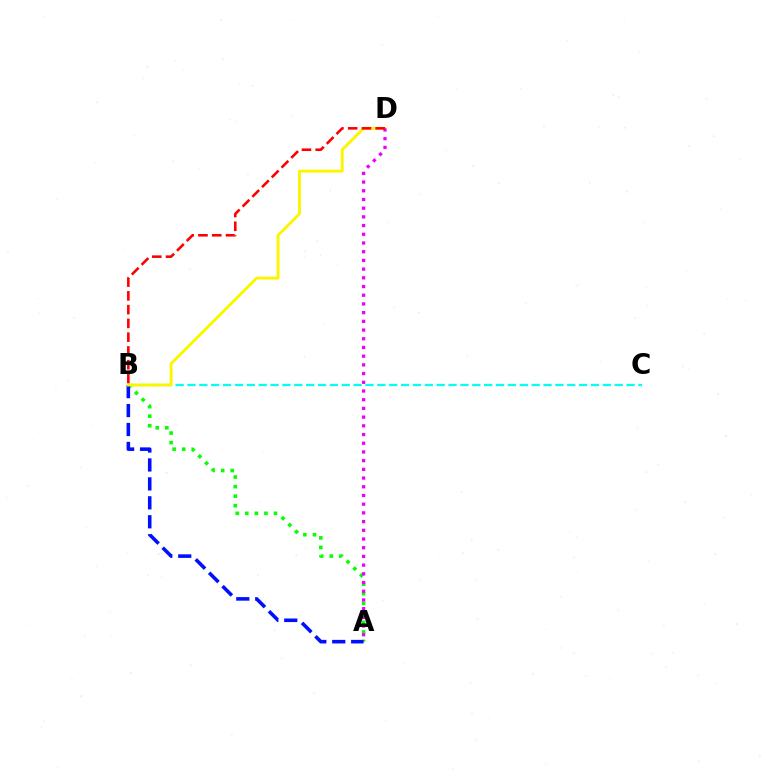{('A', 'B'): [{'color': '#08ff00', 'line_style': 'dotted', 'thickness': 2.6}, {'color': '#0010ff', 'line_style': 'dashed', 'thickness': 2.57}], ('B', 'C'): [{'color': '#00fff6', 'line_style': 'dashed', 'thickness': 1.61}], ('B', 'D'): [{'color': '#fcf500', 'line_style': 'solid', 'thickness': 2.1}, {'color': '#ff0000', 'line_style': 'dashed', 'thickness': 1.87}], ('A', 'D'): [{'color': '#ee00ff', 'line_style': 'dotted', 'thickness': 2.37}]}